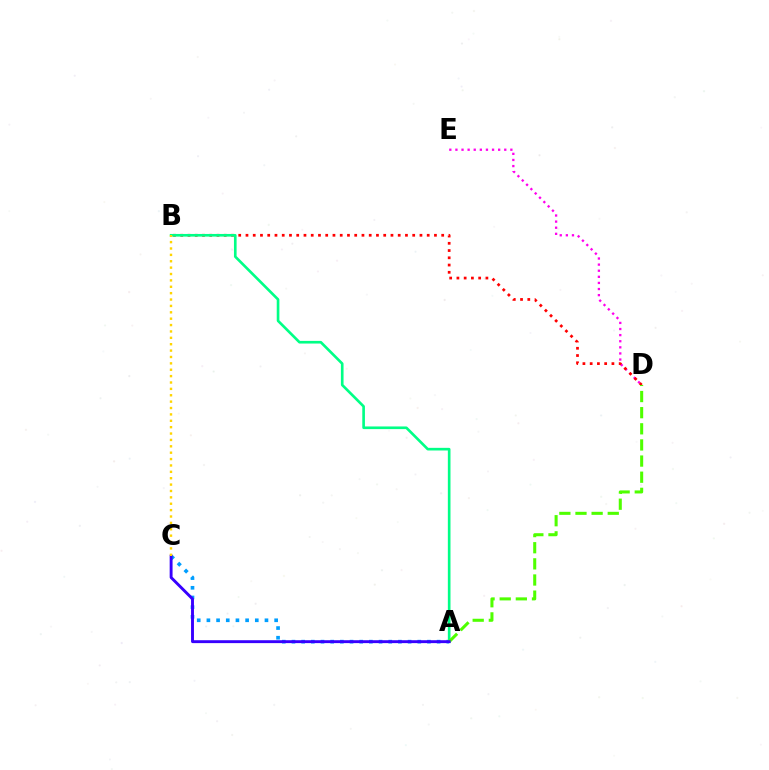{('A', 'C'): [{'color': '#009eff', 'line_style': 'dotted', 'thickness': 2.63}, {'color': '#3700ff', 'line_style': 'solid', 'thickness': 2.09}], ('D', 'E'): [{'color': '#ff00ed', 'line_style': 'dotted', 'thickness': 1.66}], ('B', 'D'): [{'color': '#ff0000', 'line_style': 'dotted', 'thickness': 1.97}], ('A', 'B'): [{'color': '#00ff86', 'line_style': 'solid', 'thickness': 1.91}], ('A', 'D'): [{'color': '#4fff00', 'line_style': 'dashed', 'thickness': 2.19}], ('B', 'C'): [{'color': '#ffd500', 'line_style': 'dotted', 'thickness': 1.73}]}